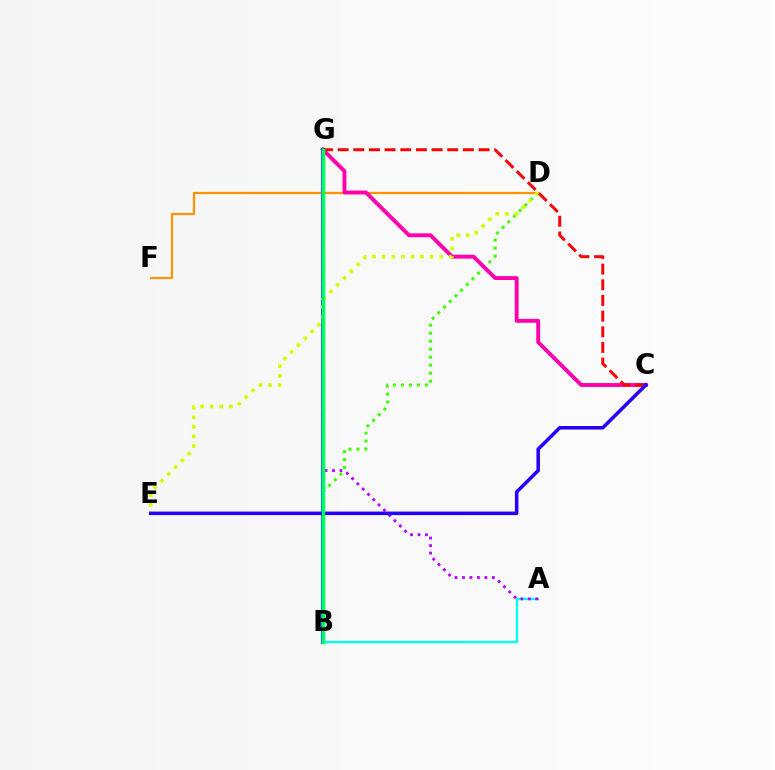{('D', 'F'): [{'color': '#ff9400', 'line_style': 'solid', 'thickness': 1.62}], ('B', 'D'): [{'color': '#3dff00', 'line_style': 'dotted', 'thickness': 2.17}], ('C', 'G'): [{'color': '#ff00ac', 'line_style': 'solid', 'thickness': 2.8}, {'color': '#ff0000', 'line_style': 'dashed', 'thickness': 2.13}], ('B', 'G'): [{'color': '#0074ff', 'line_style': 'solid', 'thickness': 2.99}, {'color': '#00ff5c', 'line_style': 'solid', 'thickness': 2.48}], ('A', 'B'): [{'color': '#00fff6', 'line_style': 'solid', 'thickness': 1.67}], ('D', 'E'): [{'color': '#d1ff00', 'line_style': 'dotted', 'thickness': 2.61}], ('A', 'G'): [{'color': '#b900ff', 'line_style': 'dotted', 'thickness': 2.03}], ('C', 'E'): [{'color': '#2500ff', 'line_style': 'solid', 'thickness': 2.54}]}